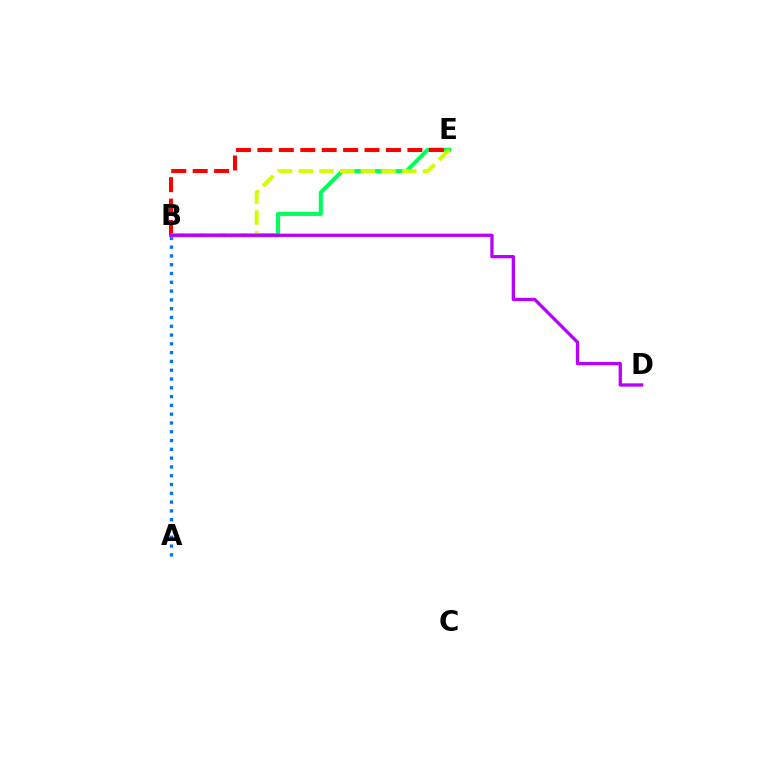{('B', 'E'): [{'color': '#00ff5c', 'line_style': 'solid', 'thickness': 2.95}, {'color': '#ff0000', 'line_style': 'dashed', 'thickness': 2.91}, {'color': '#d1ff00', 'line_style': 'dashed', 'thickness': 2.82}], ('A', 'B'): [{'color': '#0074ff', 'line_style': 'dotted', 'thickness': 2.39}], ('B', 'D'): [{'color': '#b900ff', 'line_style': 'solid', 'thickness': 2.37}]}